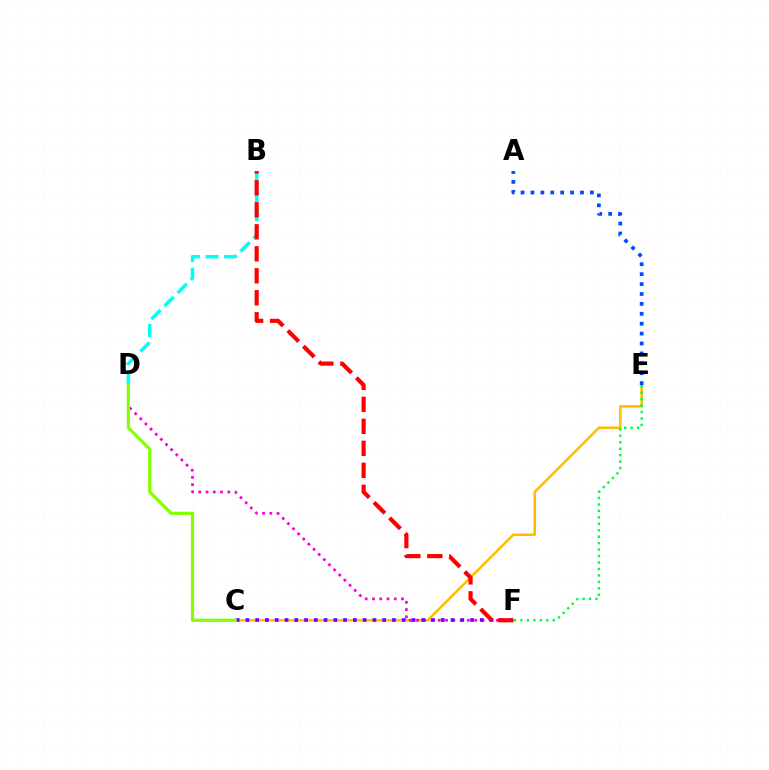{('C', 'E'): [{'color': '#ffbd00', 'line_style': 'solid', 'thickness': 1.82}], ('D', 'F'): [{'color': '#ff00cf', 'line_style': 'dotted', 'thickness': 1.97}], ('E', 'F'): [{'color': '#00ff39', 'line_style': 'dotted', 'thickness': 1.75}], ('C', 'F'): [{'color': '#7200ff', 'line_style': 'dotted', 'thickness': 2.65}], ('A', 'E'): [{'color': '#004bff', 'line_style': 'dotted', 'thickness': 2.69}], ('C', 'D'): [{'color': '#84ff00', 'line_style': 'solid', 'thickness': 2.3}], ('B', 'D'): [{'color': '#00fff6', 'line_style': 'dashed', 'thickness': 2.52}], ('B', 'F'): [{'color': '#ff0000', 'line_style': 'dashed', 'thickness': 2.99}]}